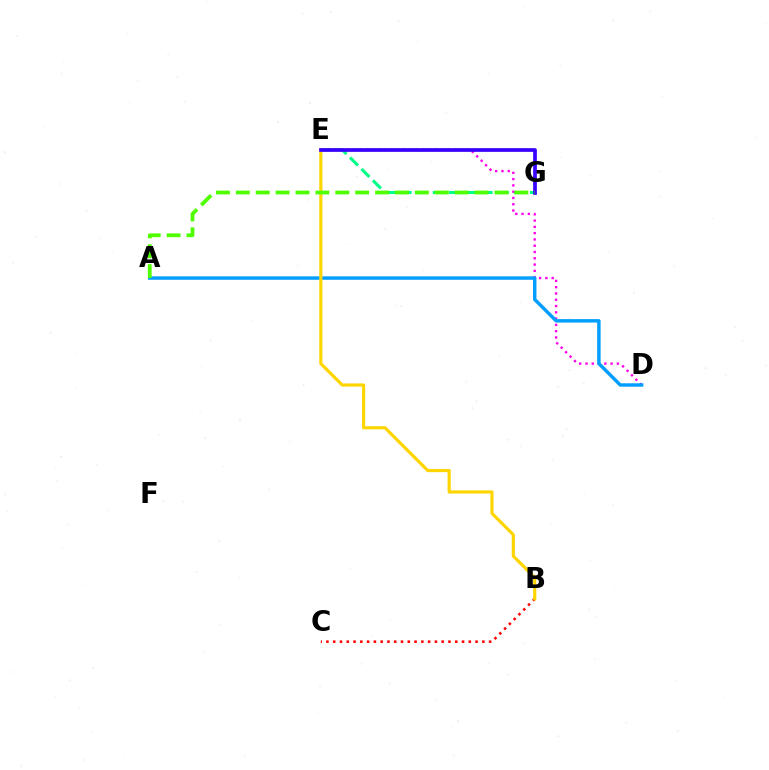{('E', 'G'): [{'color': '#00ff86', 'line_style': 'dashed', 'thickness': 2.2}, {'color': '#3700ff', 'line_style': 'solid', 'thickness': 2.67}], ('D', 'E'): [{'color': '#ff00ed', 'line_style': 'dotted', 'thickness': 1.71}], ('B', 'C'): [{'color': '#ff0000', 'line_style': 'dotted', 'thickness': 1.84}], ('A', 'D'): [{'color': '#009eff', 'line_style': 'solid', 'thickness': 2.47}], ('B', 'E'): [{'color': '#ffd500', 'line_style': 'solid', 'thickness': 2.28}], ('A', 'G'): [{'color': '#4fff00', 'line_style': 'dashed', 'thickness': 2.7}]}